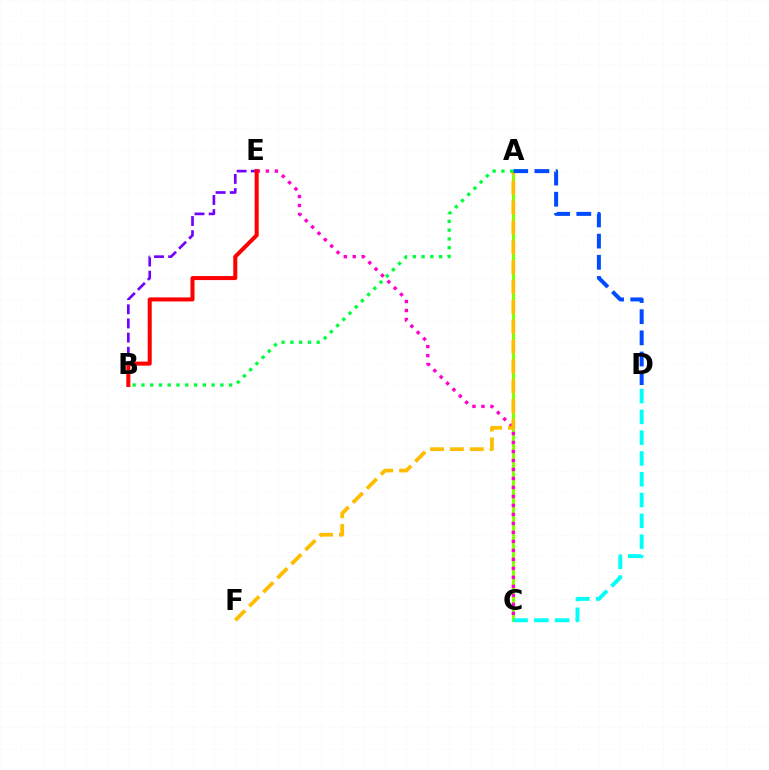{('A', 'C'): [{'color': '#84ff00', 'line_style': 'solid', 'thickness': 2.22}], ('C', 'E'): [{'color': '#ff00cf', 'line_style': 'dotted', 'thickness': 2.44}], ('A', 'F'): [{'color': '#ffbd00', 'line_style': 'dashed', 'thickness': 2.7}], ('A', 'D'): [{'color': '#004bff', 'line_style': 'dashed', 'thickness': 2.88}], ('B', 'E'): [{'color': '#7200ff', 'line_style': 'dashed', 'thickness': 1.92}, {'color': '#ff0000', 'line_style': 'solid', 'thickness': 2.9}], ('A', 'B'): [{'color': '#00ff39', 'line_style': 'dotted', 'thickness': 2.38}], ('C', 'D'): [{'color': '#00fff6', 'line_style': 'dashed', 'thickness': 2.83}]}